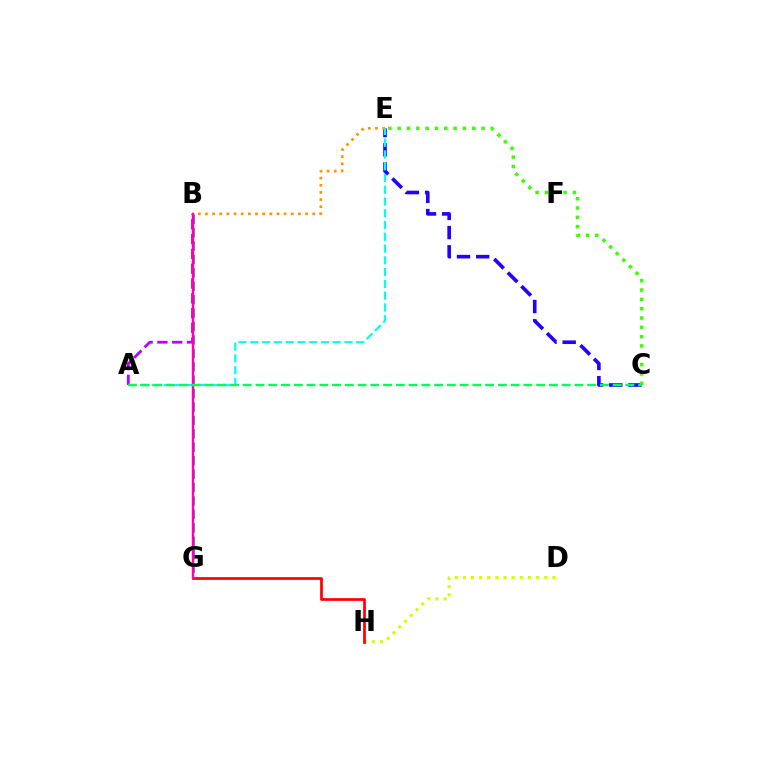{('D', 'H'): [{'color': '#d1ff00', 'line_style': 'dotted', 'thickness': 2.21}], ('B', 'G'): [{'color': '#0074ff', 'line_style': 'dashed', 'thickness': 1.82}, {'color': '#ff00ac', 'line_style': 'solid', 'thickness': 1.74}], ('C', 'E'): [{'color': '#2500ff', 'line_style': 'dashed', 'thickness': 2.61}, {'color': '#3dff00', 'line_style': 'dotted', 'thickness': 2.53}], ('A', 'B'): [{'color': '#b900ff', 'line_style': 'dashed', 'thickness': 2.01}], ('B', 'E'): [{'color': '#ff9400', 'line_style': 'dotted', 'thickness': 1.94}], ('G', 'H'): [{'color': '#ff0000', 'line_style': 'solid', 'thickness': 1.96}], ('A', 'E'): [{'color': '#00fff6', 'line_style': 'dashed', 'thickness': 1.6}], ('A', 'C'): [{'color': '#00ff5c', 'line_style': 'dashed', 'thickness': 1.73}]}